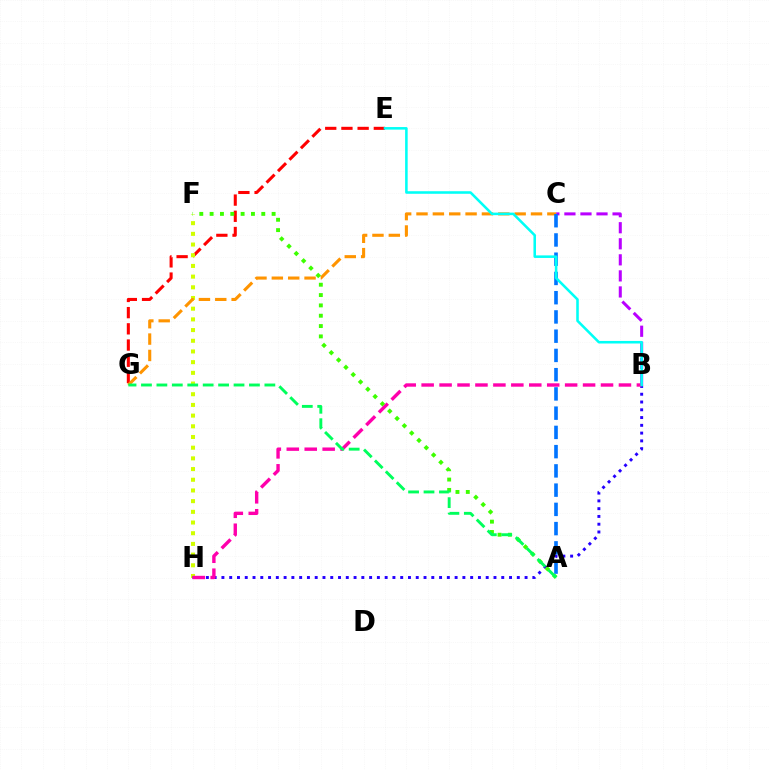{('E', 'G'): [{'color': '#ff0000', 'line_style': 'dashed', 'thickness': 2.2}], ('F', 'H'): [{'color': '#d1ff00', 'line_style': 'dotted', 'thickness': 2.9}], ('B', 'C'): [{'color': '#b900ff', 'line_style': 'dashed', 'thickness': 2.18}], ('B', 'H'): [{'color': '#2500ff', 'line_style': 'dotted', 'thickness': 2.11}, {'color': '#ff00ac', 'line_style': 'dashed', 'thickness': 2.44}], ('A', 'F'): [{'color': '#3dff00', 'line_style': 'dotted', 'thickness': 2.81}], ('C', 'G'): [{'color': '#ff9400', 'line_style': 'dashed', 'thickness': 2.22}], ('A', 'C'): [{'color': '#0074ff', 'line_style': 'dashed', 'thickness': 2.61}], ('A', 'G'): [{'color': '#00ff5c', 'line_style': 'dashed', 'thickness': 2.1}], ('B', 'E'): [{'color': '#00fff6', 'line_style': 'solid', 'thickness': 1.84}]}